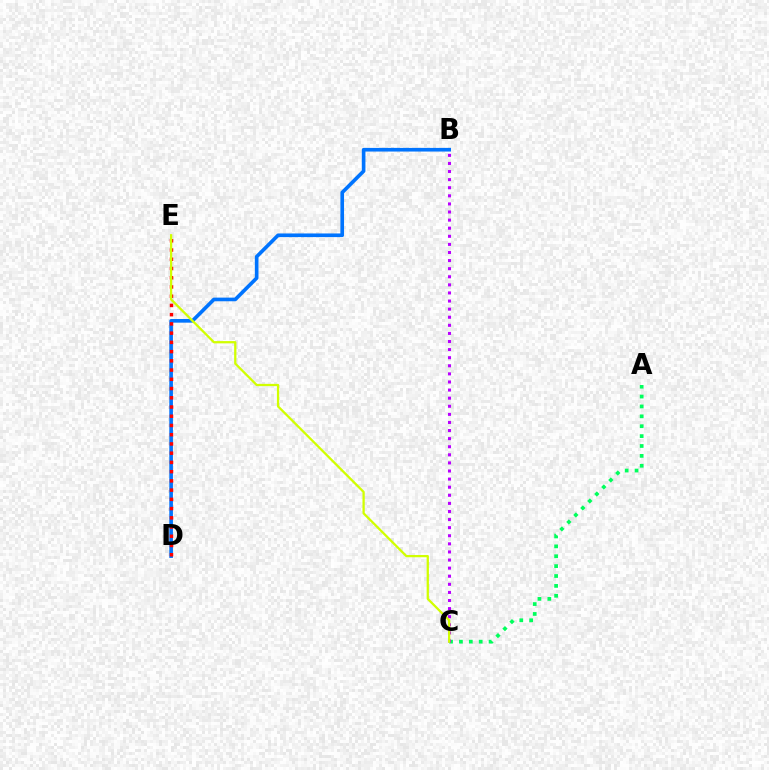{('A', 'C'): [{'color': '#00ff5c', 'line_style': 'dotted', 'thickness': 2.69}], ('B', 'D'): [{'color': '#0074ff', 'line_style': 'solid', 'thickness': 2.62}], ('D', 'E'): [{'color': '#ff0000', 'line_style': 'dotted', 'thickness': 2.51}], ('B', 'C'): [{'color': '#b900ff', 'line_style': 'dotted', 'thickness': 2.2}], ('C', 'E'): [{'color': '#d1ff00', 'line_style': 'solid', 'thickness': 1.64}]}